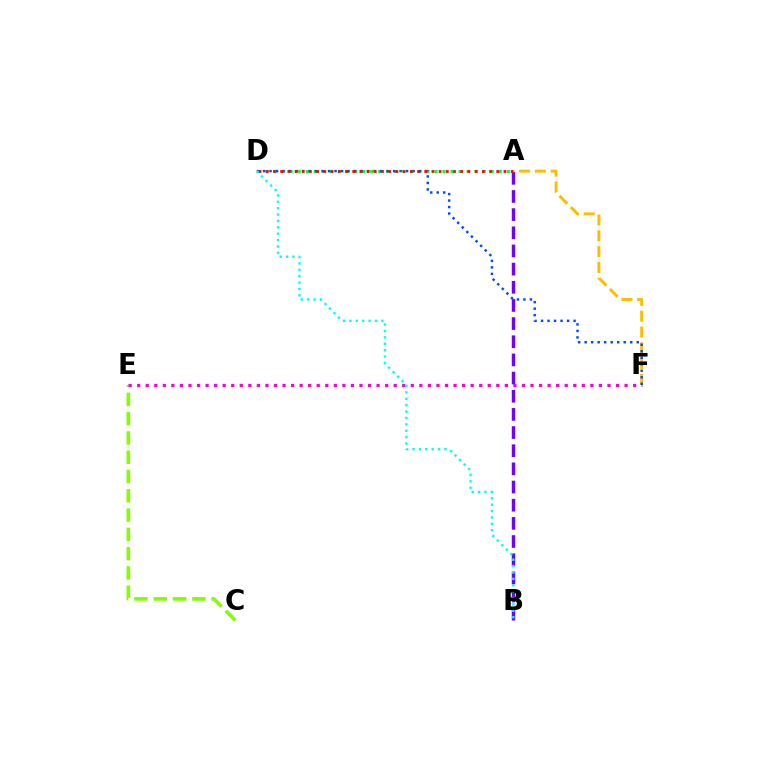{('A', 'D'): [{'color': '#00ff39', 'line_style': 'dotted', 'thickness': 2.19}, {'color': '#ff0000', 'line_style': 'dotted', 'thickness': 1.96}], ('C', 'E'): [{'color': '#84ff00', 'line_style': 'dashed', 'thickness': 2.62}], ('A', 'B'): [{'color': '#7200ff', 'line_style': 'dashed', 'thickness': 2.47}], ('E', 'F'): [{'color': '#ff00cf', 'line_style': 'dotted', 'thickness': 2.32}], ('A', 'F'): [{'color': '#ffbd00', 'line_style': 'dashed', 'thickness': 2.15}], ('D', 'F'): [{'color': '#004bff', 'line_style': 'dotted', 'thickness': 1.77}], ('B', 'D'): [{'color': '#00fff6', 'line_style': 'dotted', 'thickness': 1.74}]}